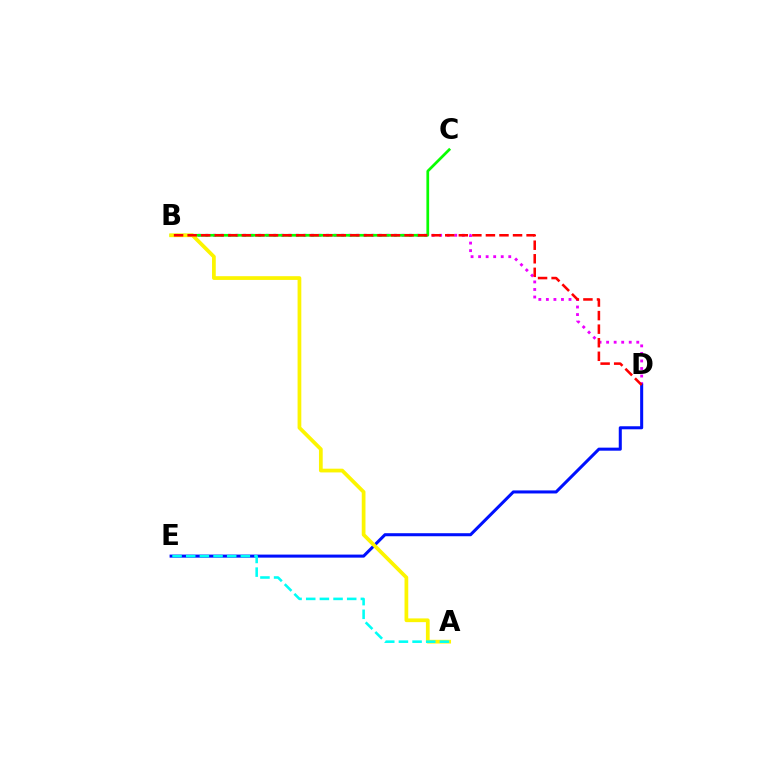{('B', 'D'): [{'color': '#ee00ff', 'line_style': 'dotted', 'thickness': 2.05}, {'color': '#ff0000', 'line_style': 'dashed', 'thickness': 1.84}], ('D', 'E'): [{'color': '#0010ff', 'line_style': 'solid', 'thickness': 2.19}], ('B', 'C'): [{'color': '#08ff00', 'line_style': 'solid', 'thickness': 1.96}], ('A', 'B'): [{'color': '#fcf500', 'line_style': 'solid', 'thickness': 2.69}], ('A', 'E'): [{'color': '#00fff6', 'line_style': 'dashed', 'thickness': 1.86}]}